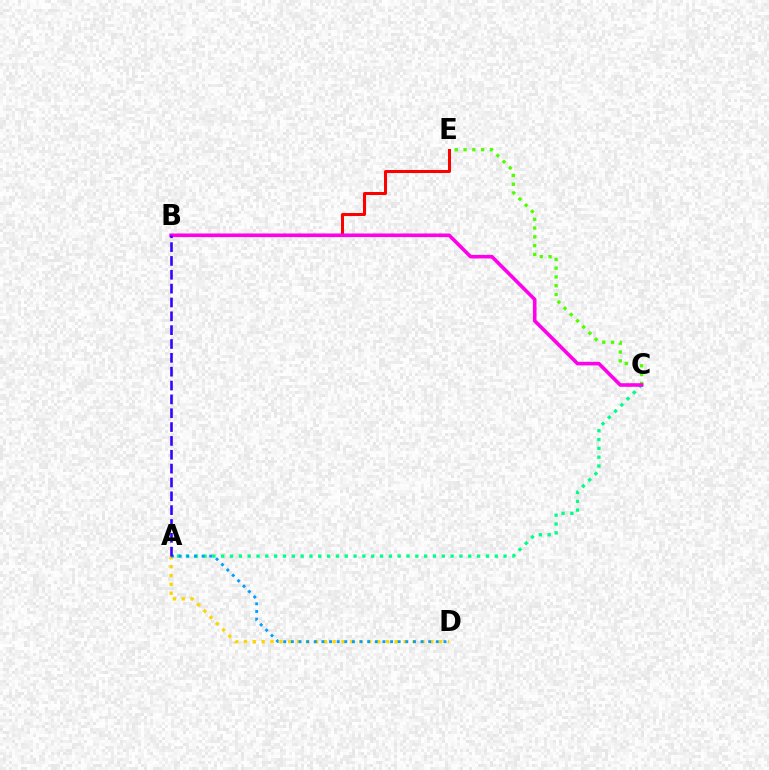{('A', 'C'): [{'color': '#00ff86', 'line_style': 'dotted', 'thickness': 2.4}], ('A', 'D'): [{'color': '#ffd500', 'line_style': 'dotted', 'thickness': 2.41}, {'color': '#009eff', 'line_style': 'dotted', 'thickness': 2.07}], ('B', 'E'): [{'color': '#ff0000', 'line_style': 'solid', 'thickness': 2.17}], ('C', 'E'): [{'color': '#4fff00', 'line_style': 'dotted', 'thickness': 2.39}], ('B', 'C'): [{'color': '#ff00ed', 'line_style': 'solid', 'thickness': 2.59}], ('A', 'B'): [{'color': '#3700ff', 'line_style': 'dashed', 'thickness': 1.88}]}